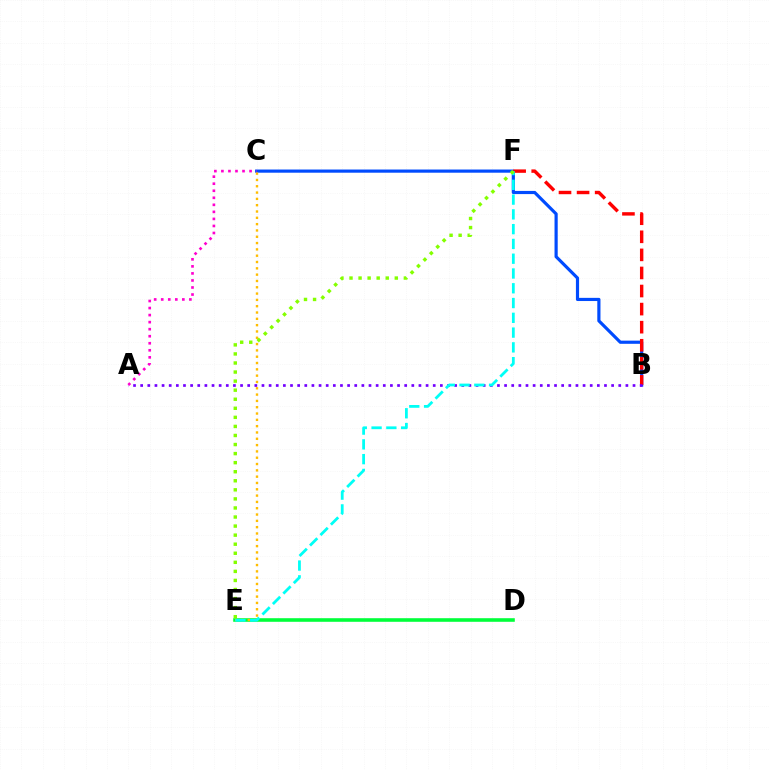{('D', 'E'): [{'color': '#00ff39', 'line_style': 'solid', 'thickness': 2.58}], ('B', 'C'): [{'color': '#004bff', 'line_style': 'solid', 'thickness': 2.28}], ('B', 'F'): [{'color': '#ff0000', 'line_style': 'dashed', 'thickness': 2.46}], ('A', 'B'): [{'color': '#7200ff', 'line_style': 'dotted', 'thickness': 1.94}], ('C', 'E'): [{'color': '#ffbd00', 'line_style': 'dotted', 'thickness': 1.72}], ('E', 'F'): [{'color': '#00fff6', 'line_style': 'dashed', 'thickness': 2.01}, {'color': '#84ff00', 'line_style': 'dotted', 'thickness': 2.46}], ('A', 'C'): [{'color': '#ff00cf', 'line_style': 'dotted', 'thickness': 1.91}]}